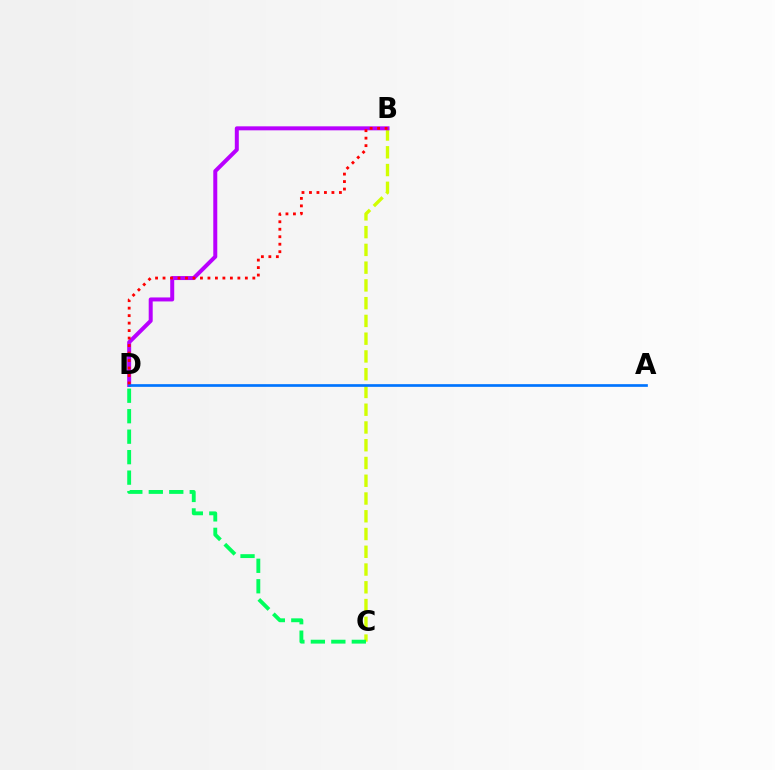{('B', 'C'): [{'color': '#d1ff00', 'line_style': 'dashed', 'thickness': 2.41}], ('B', 'D'): [{'color': '#b900ff', 'line_style': 'solid', 'thickness': 2.87}, {'color': '#ff0000', 'line_style': 'dotted', 'thickness': 2.03}], ('C', 'D'): [{'color': '#00ff5c', 'line_style': 'dashed', 'thickness': 2.78}], ('A', 'D'): [{'color': '#0074ff', 'line_style': 'solid', 'thickness': 1.94}]}